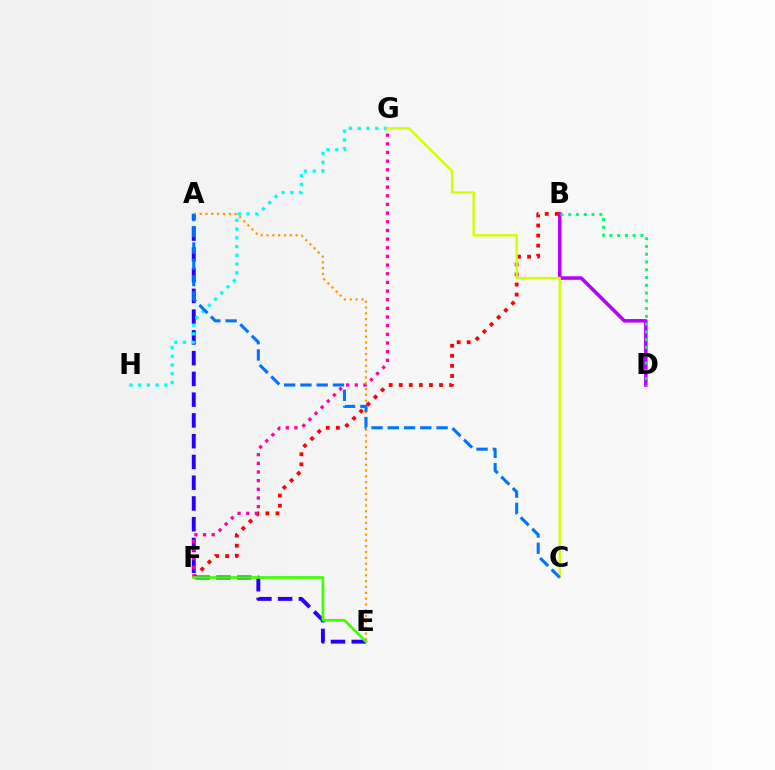{('A', 'E'): [{'color': '#2500ff', 'line_style': 'dashed', 'thickness': 2.82}, {'color': '#ff9400', 'line_style': 'dotted', 'thickness': 1.58}], ('B', 'D'): [{'color': '#b900ff', 'line_style': 'solid', 'thickness': 2.55}, {'color': '#00ff5c', 'line_style': 'dotted', 'thickness': 2.11}], ('B', 'F'): [{'color': '#ff0000', 'line_style': 'dotted', 'thickness': 2.74}], ('F', 'G'): [{'color': '#ff00ac', 'line_style': 'dotted', 'thickness': 2.35}], ('E', 'F'): [{'color': '#3dff00', 'line_style': 'solid', 'thickness': 1.93}], ('G', 'H'): [{'color': '#00fff6', 'line_style': 'dotted', 'thickness': 2.38}], ('C', 'G'): [{'color': '#d1ff00', 'line_style': 'solid', 'thickness': 1.71}], ('A', 'C'): [{'color': '#0074ff', 'line_style': 'dashed', 'thickness': 2.21}]}